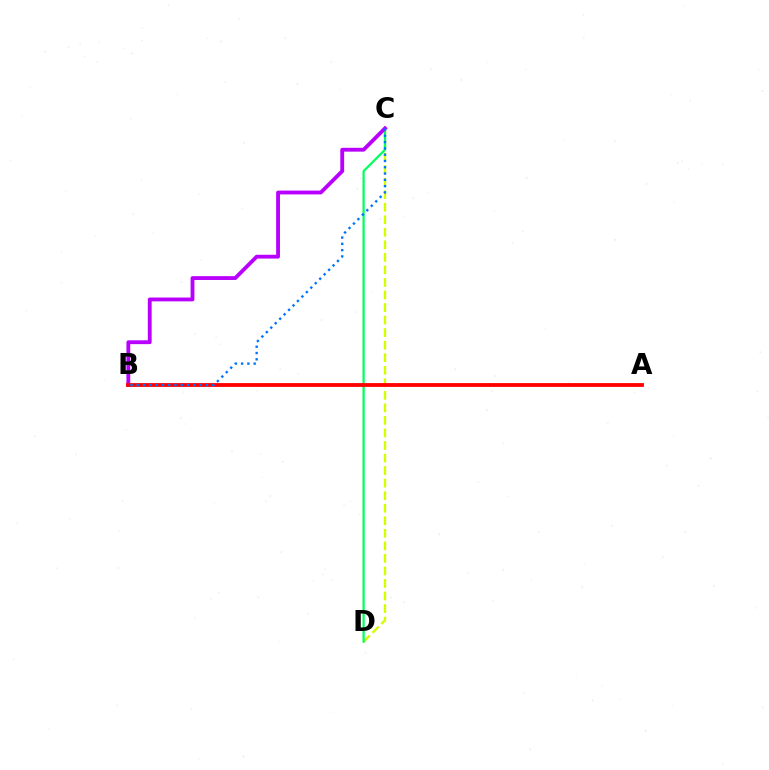{('C', 'D'): [{'color': '#d1ff00', 'line_style': 'dashed', 'thickness': 1.7}, {'color': '#00ff5c', 'line_style': 'solid', 'thickness': 1.6}], ('B', 'C'): [{'color': '#b900ff', 'line_style': 'solid', 'thickness': 2.75}, {'color': '#0074ff', 'line_style': 'dotted', 'thickness': 1.71}], ('A', 'B'): [{'color': '#ff0000', 'line_style': 'solid', 'thickness': 2.75}]}